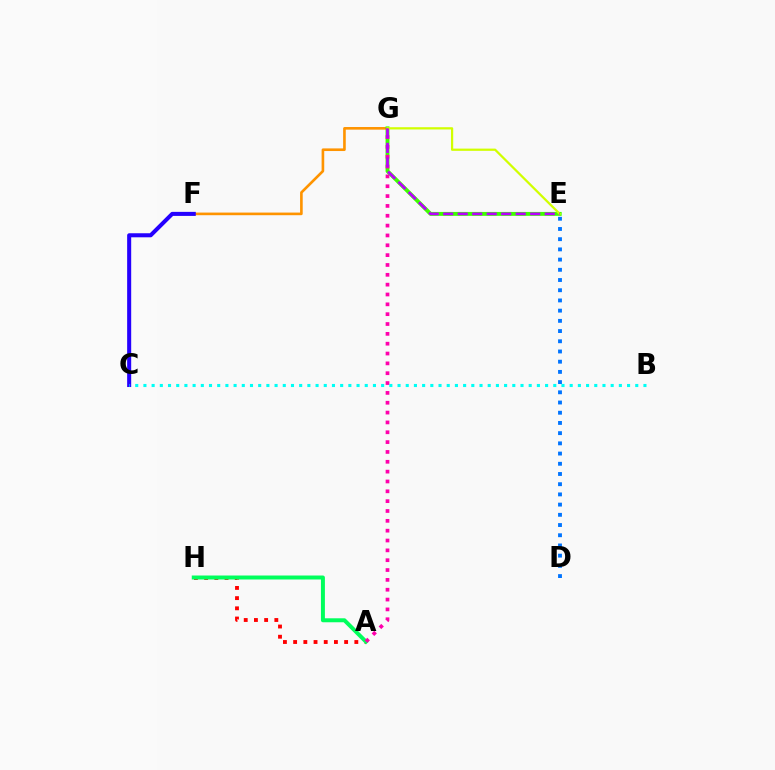{('A', 'H'): [{'color': '#ff0000', 'line_style': 'dotted', 'thickness': 2.77}, {'color': '#00ff5c', 'line_style': 'solid', 'thickness': 2.86}], ('F', 'G'): [{'color': '#ff9400', 'line_style': 'solid', 'thickness': 1.89}], ('E', 'G'): [{'color': '#3dff00', 'line_style': 'solid', 'thickness': 2.81}, {'color': '#d1ff00', 'line_style': 'solid', 'thickness': 1.61}, {'color': '#b900ff', 'line_style': 'dashed', 'thickness': 1.97}], ('A', 'G'): [{'color': '#ff00ac', 'line_style': 'dotted', 'thickness': 2.67}], ('C', 'F'): [{'color': '#2500ff', 'line_style': 'solid', 'thickness': 2.91}], ('B', 'C'): [{'color': '#00fff6', 'line_style': 'dotted', 'thickness': 2.23}], ('D', 'E'): [{'color': '#0074ff', 'line_style': 'dotted', 'thickness': 2.77}]}